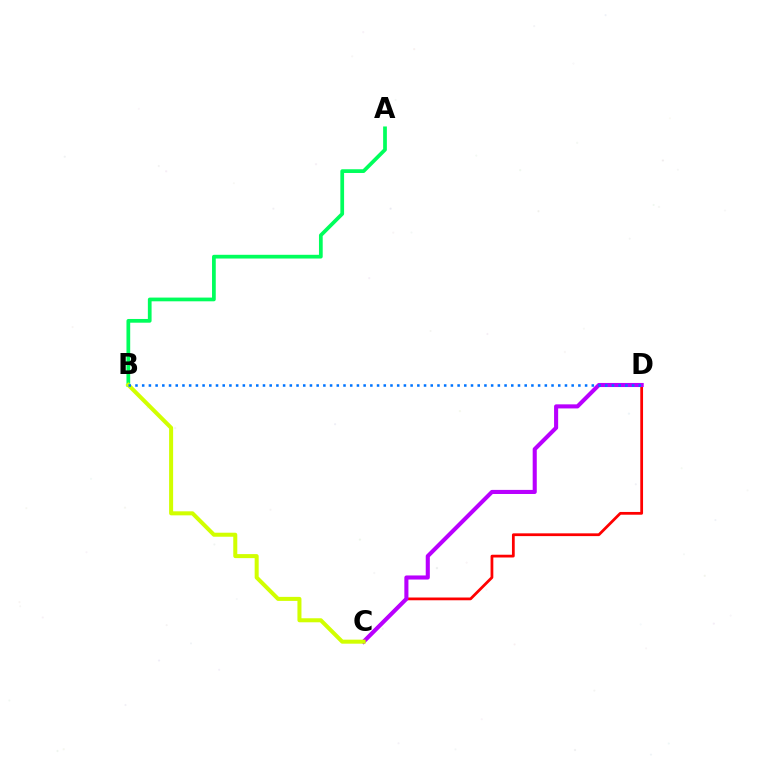{('C', 'D'): [{'color': '#ff0000', 'line_style': 'solid', 'thickness': 1.99}, {'color': '#b900ff', 'line_style': 'solid', 'thickness': 2.94}], ('A', 'B'): [{'color': '#00ff5c', 'line_style': 'solid', 'thickness': 2.68}], ('B', 'C'): [{'color': '#d1ff00', 'line_style': 'solid', 'thickness': 2.9}], ('B', 'D'): [{'color': '#0074ff', 'line_style': 'dotted', 'thickness': 1.82}]}